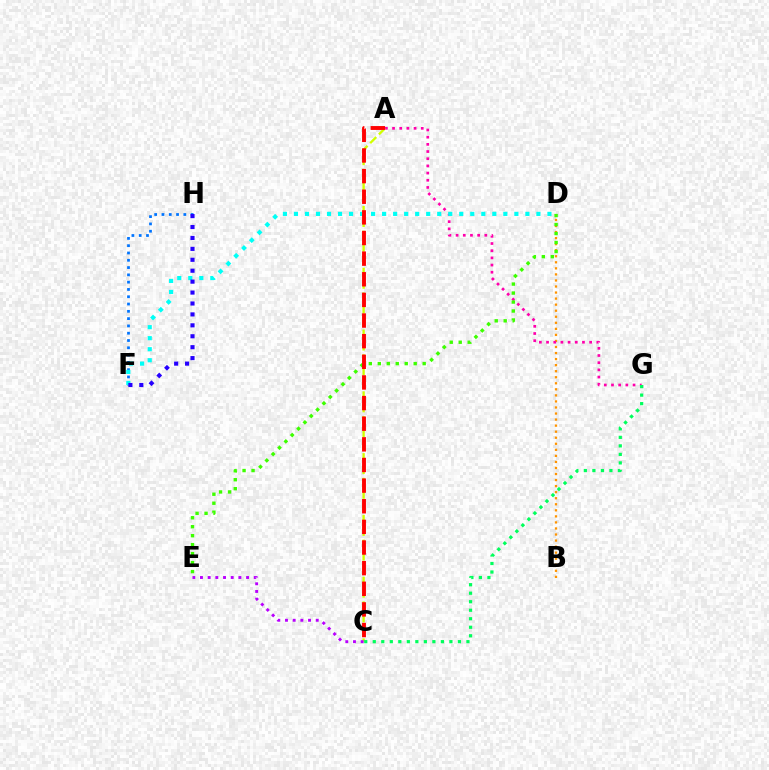{('B', 'D'): [{'color': '#ff9400', 'line_style': 'dotted', 'thickness': 1.64}], ('A', 'G'): [{'color': '#ff00ac', 'line_style': 'dotted', 'thickness': 1.95}], ('F', 'H'): [{'color': '#0074ff', 'line_style': 'dotted', 'thickness': 1.98}, {'color': '#2500ff', 'line_style': 'dotted', 'thickness': 2.97}], ('D', 'F'): [{'color': '#00fff6', 'line_style': 'dotted', 'thickness': 2.99}], ('D', 'E'): [{'color': '#3dff00', 'line_style': 'dotted', 'thickness': 2.44}], ('A', 'C'): [{'color': '#d1ff00', 'line_style': 'dashed', 'thickness': 1.68}, {'color': '#ff0000', 'line_style': 'dashed', 'thickness': 2.8}], ('C', 'G'): [{'color': '#00ff5c', 'line_style': 'dotted', 'thickness': 2.31}], ('C', 'E'): [{'color': '#b900ff', 'line_style': 'dotted', 'thickness': 2.09}]}